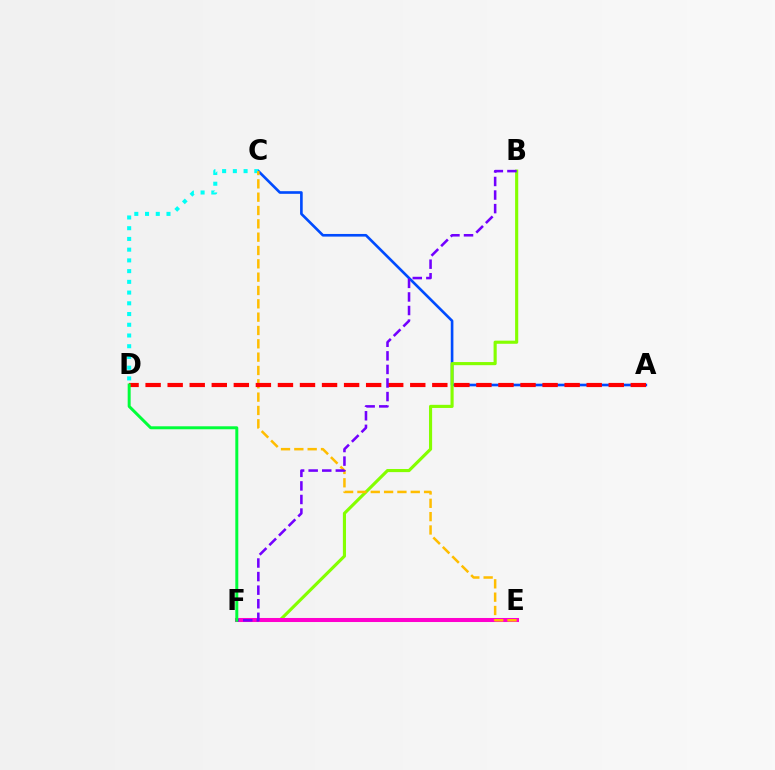{('A', 'C'): [{'color': '#004bff', 'line_style': 'solid', 'thickness': 1.9}], ('B', 'F'): [{'color': '#84ff00', 'line_style': 'solid', 'thickness': 2.25}, {'color': '#7200ff', 'line_style': 'dashed', 'thickness': 1.84}], ('C', 'D'): [{'color': '#00fff6', 'line_style': 'dotted', 'thickness': 2.92}], ('E', 'F'): [{'color': '#ff00cf', 'line_style': 'solid', 'thickness': 2.91}], ('C', 'E'): [{'color': '#ffbd00', 'line_style': 'dashed', 'thickness': 1.81}], ('A', 'D'): [{'color': '#ff0000', 'line_style': 'dashed', 'thickness': 3.0}], ('D', 'F'): [{'color': '#00ff39', 'line_style': 'solid', 'thickness': 2.14}]}